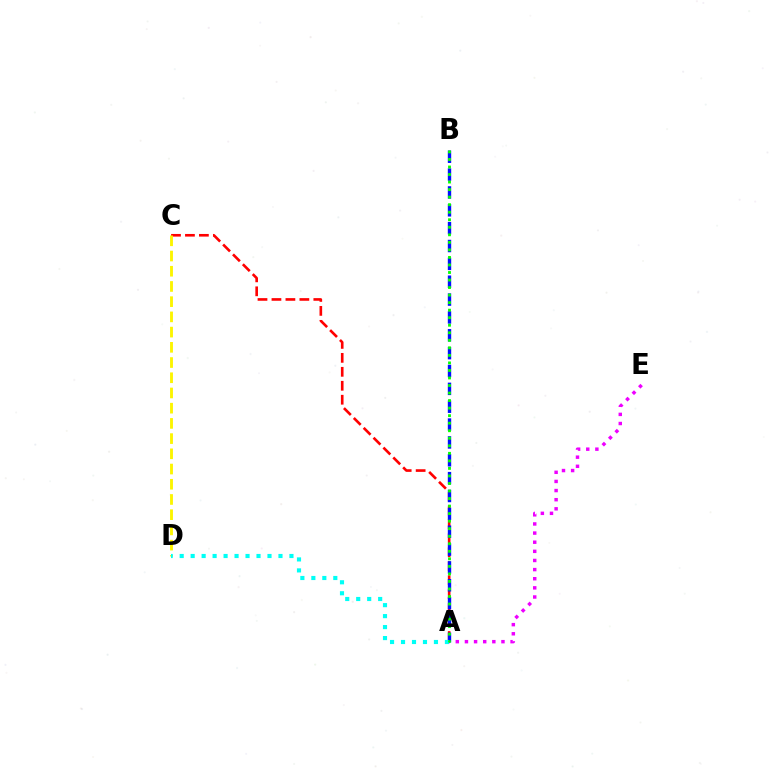{('A', 'C'): [{'color': '#ff0000', 'line_style': 'dashed', 'thickness': 1.9}], ('C', 'D'): [{'color': '#fcf500', 'line_style': 'dashed', 'thickness': 2.07}], ('A', 'E'): [{'color': '#ee00ff', 'line_style': 'dotted', 'thickness': 2.48}], ('A', 'B'): [{'color': '#0010ff', 'line_style': 'dashed', 'thickness': 2.43}, {'color': '#08ff00', 'line_style': 'dotted', 'thickness': 2.05}], ('A', 'D'): [{'color': '#00fff6', 'line_style': 'dotted', 'thickness': 2.98}]}